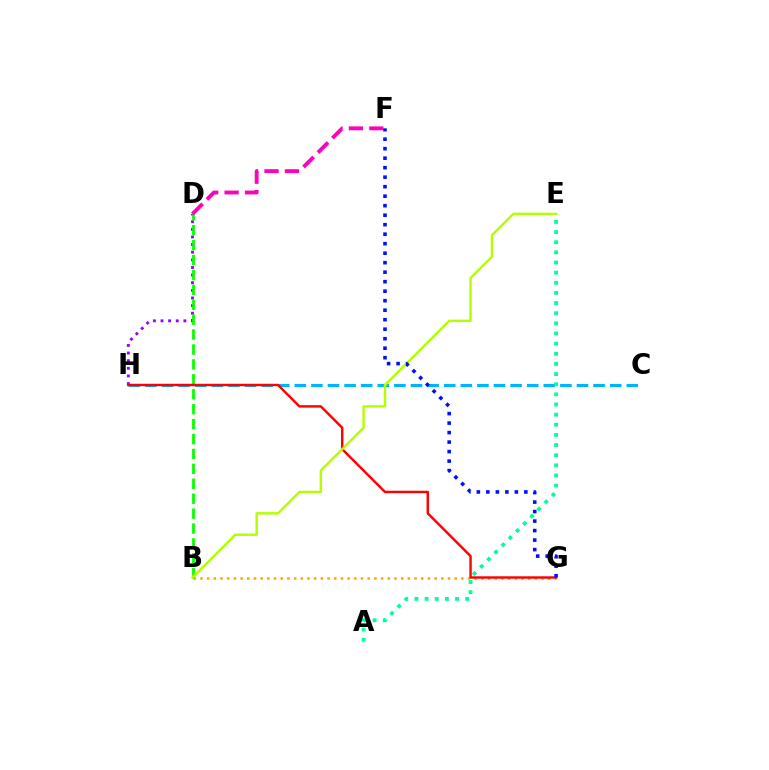{('C', 'H'): [{'color': '#00b5ff', 'line_style': 'dashed', 'thickness': 2.26}], ('B', 'G'): [{'color': '#ffa500', 'line_style': 'dotted', 'thickness': 1.82}], ('D', 'H'): [{'color': '#9b00ff', 'line_style': 'dotted', 'thickness': 2.07}], ('B', 'D'): [{'color': '#08ff00', 'line_style': 'dashed', 'thickness': 2.03}], ('D', 'F'): [{'color': '#ff00bd', 'line_style': 'dashed', 'thickness': 2.77}], ('A', 'E'): [{'color': '#00ff9d', 'line_style': 'dotted', 'thickness': 2.76}], ('G', 'H'): [{'color': '#ff0000', 'line_style': 'solid', 'thickness': 1.75}], ('B', 'E'): [{'color': '#b3ff00', 'line_style': 'solid', 'thickness': 1.75}], ('F', 'G'): [{'color': '#0010ff', 'line_style': 'dotted', 'thickness': 2.58}]}